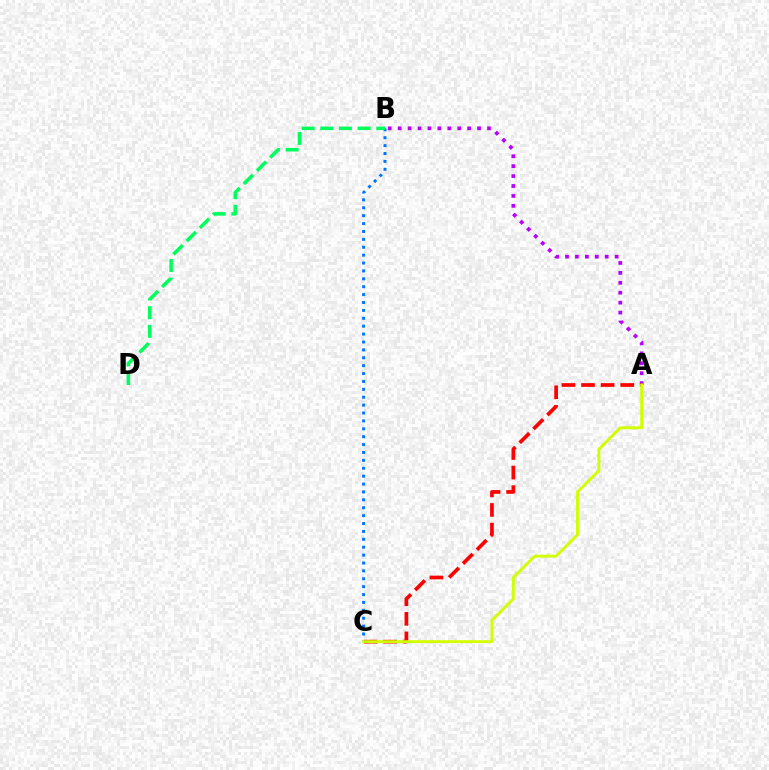{('A', 'B'): [{'color': '#b900ff', 'line_style': 'dotted', 'thickness': 2.7}], ('A', 'C'): [{'color': '#ff0000', 'line_style': 'dashed', 'thickness': 2.66}, {'color': '#d1ff00', 'line_style': 'solid', 'thickness': 2.09}], ('B', 'C'): [{'color': '#0074ff', 'line_style': 'dotted', 'thickness': 2.14}], ('B', 'D'): [{'color': '#00ff5c', 'line_style': 'dashed', 'thickness': 2.54}]}